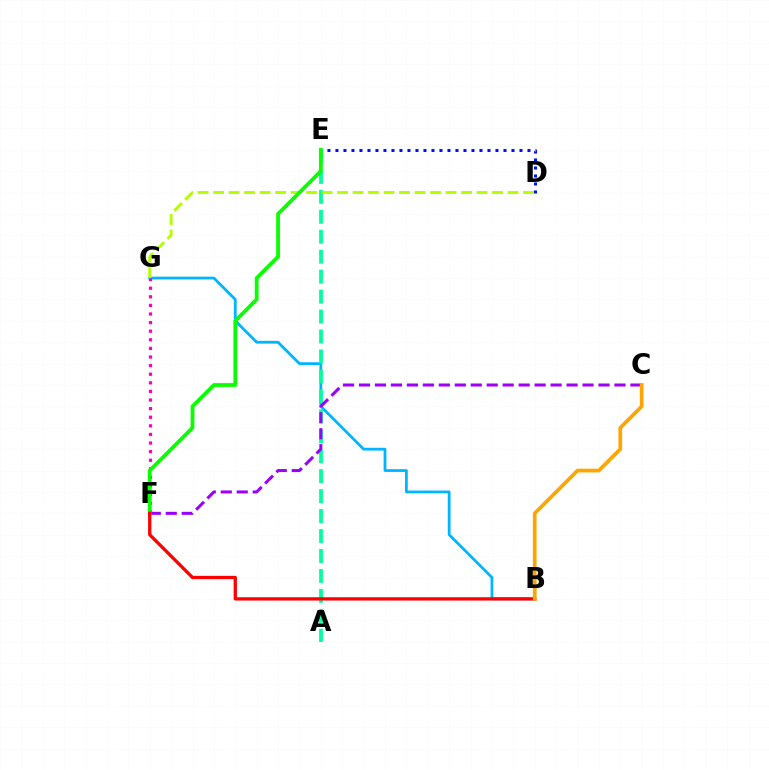{('D', 'E'): [{'color': '#0010ff', 'line_style': 'dotted', 'thickness': 2.17}], ('B', 'G'): [{'color': '#00b5ff', 'line_style': 'solid', 'thickness': 1.99}], ('A', 'E'): [{'color': '#00ff9d', 'line_style': 'dashed', 'thickness': 2.71}], ('F', 'G'): [{'color': '#ff00bd', 'line_style': 'dotted', 'thickness': 2.34}], ('D', 'G'): [{'color': '#b3ff00', 'line_style': 'dashed', 'thickness': 2.11}], ('C', 'F'): [{'color': '#9b00ff', 'line_style': 'dashed', 'thickness': 2.17}], ('E', 'F'): [{'color': '#08ff00', 'line_style': 'solid', 'thickness': 2.71}], ('B', 'F'): [{'color': '#ff0000', 'line_style': 'solid', 'thickness': 2.37}], ('B', 'C'): [{'color': '#ffa500', 'line_style': 'solid', 'thickness': 2.68}]}